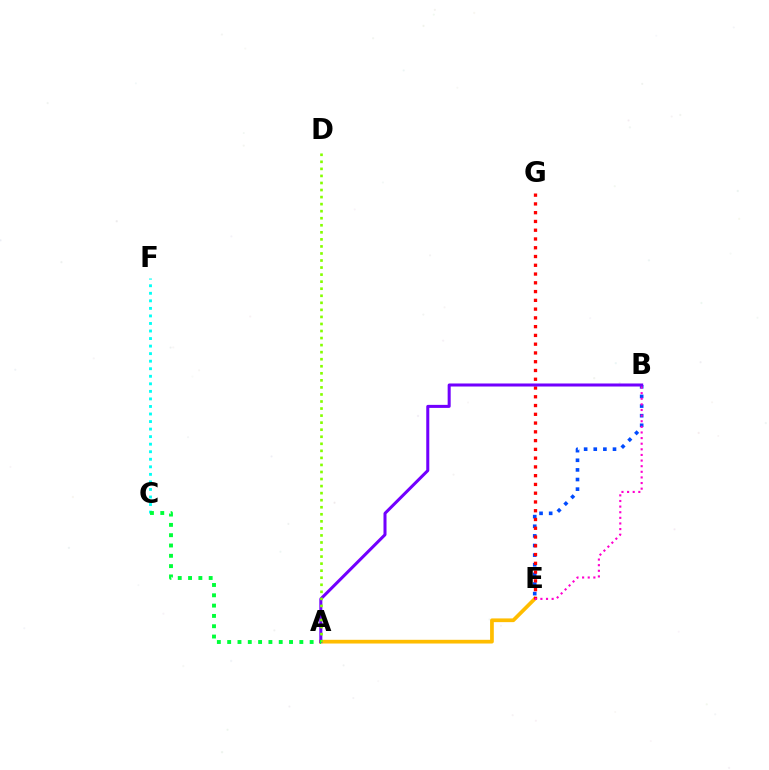{('B', 'E'): [{'color': '#004bff', 'line_style': 'dotted', 'thickness': 2.61}, {'color': '#ff00cf', 'line_style': 'dotted', 'thickness': 1.53}], ('A', 'E'): [{'color': '#ffbd00', 'line_style': 'solid', 'thickness': 2.68}], ('E', 'G'): [{'color': '#ff0000', 'line_style': 'dotted', 'thickness': 2.38}], ('A', 'B'): [{'color': '#7200ff', 'line_style': 'solid', 'thickness': 2.18}], ('C', 'F'): [{'color': '#00fff6', 'line_style': 'dotted', 'thickness': 2.05}], ('A', 'D'): [{'color': '#84ff00', 'line_style': 'dotted', 'thickness': 1.92}], ('A', 'C'): [{'color': '#00ff39', 'line_style': 'dotted', 'thickness': 2.8}]}